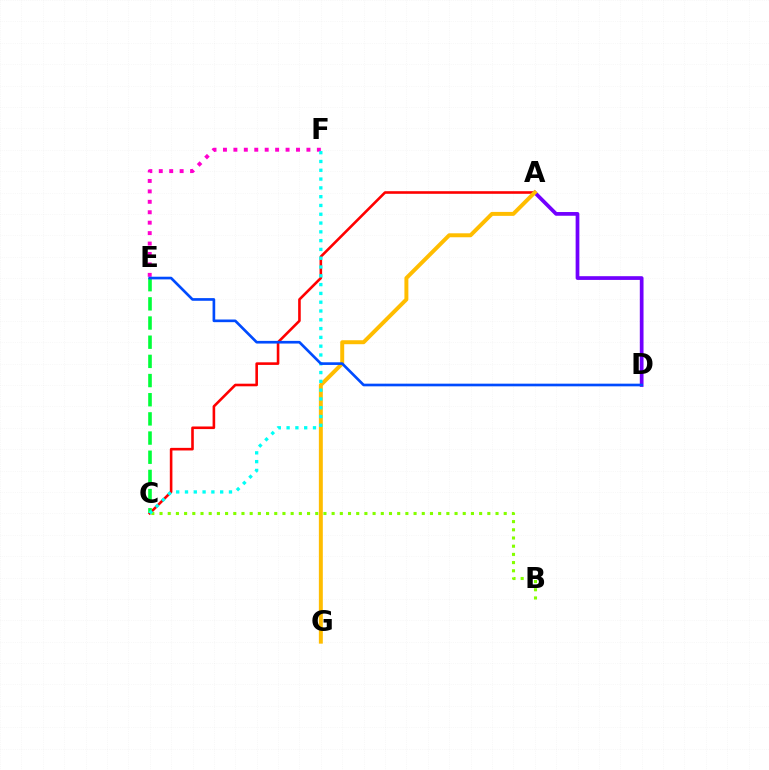{('E', 'F'): [{'color': '#ff00cf', 'line_style': 'dotted', 'thickness': 2.84}], ('A', 'C'): [{'color': '#ff0000', 'line_style': 'solid', 'thickness': 1.87}], ('A', 'D'): [{'color': '#7200ff', 'line_style': 'solid', 'thickness': 2.68}], ('A', 'G'): [{'color': '#ffbd00', 'line_style': 'solid', 'thickness': 2.85}], ('C', 'E'): [{'color': '#00ff39', 'line_style': 'dashed', 'thickness': 2.6}], ('B', 'C'): [{'color': '#84ff00', 'line_style': 'dotted', 'thickness': 2.23}], ('C', 'F'): [{'color': '#00fff6', 'line_style': 'dotted', 'thickness': 2.39}], ('D', 'E'): [{'color': '#004bff', 'line_style': 'solid', 'thickness': 1.92}]}